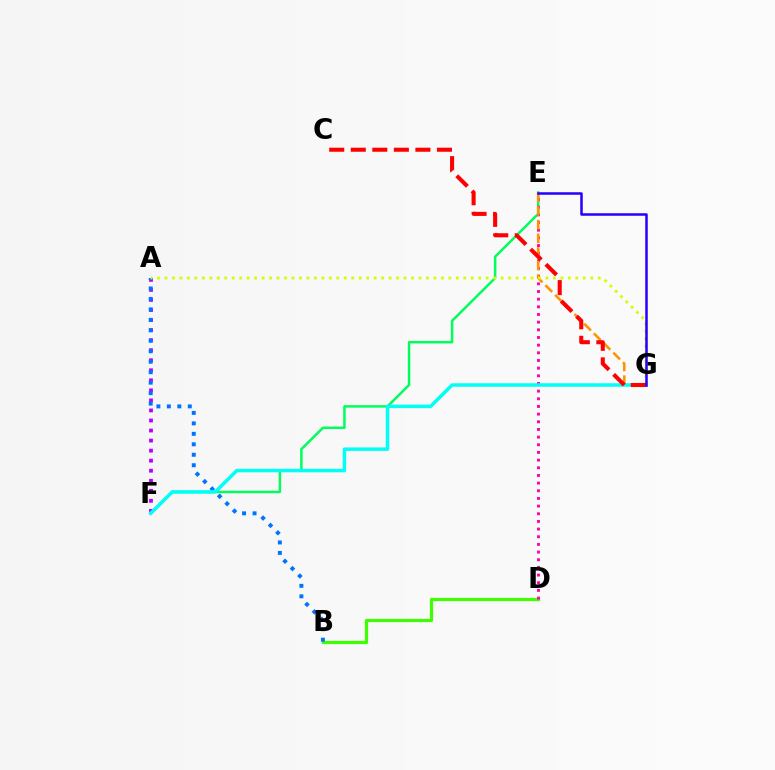{('B', 'D'): [{'color': '#3dff00', 'line_style': 'solid', 'thickness': 2.3}], ('E', 'F'): [{'color': '#00ff5c', 'line_style': 'solid', 'thickness': 1.8}], ('D', 'E'): [{'color': '#ff00ac', 'line_style': 'dotted', 'thickness': 2.08}], ('A', 'F'): [{'color': '#b900ff', 'line_style': 'dotted', 'thickness': 2.73}], ('A', 'B'): [{'color': '#0074ff', 'line_style': 'dotted', 'thickness': 2.84}], ('E', 'G'): [{'color': '#ff9400', 'line_style': 'dashed', 'thickness': 1.86}, {'color': '#2500ff', 'line_style': 'solid', 'thickness': 1.81}], ('A', 'G'): [{'color': '#d1ff00', 'line_style': 'dotted', 'thickness': 2.03}], ('F', 'G'): [{'color': '#00fff6', 'line_style': 'solid', 'thickness': 2.51}], ('C', 'G'): [{'color': '#ff0000', 'line_style': 'dashed', 'thickness': 2.93}]}